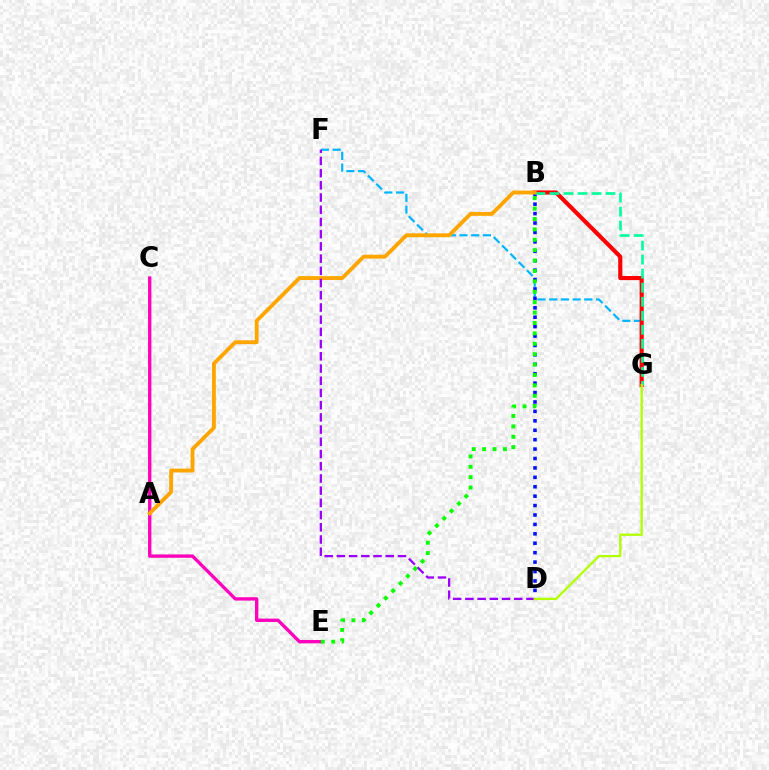{('F', 'G'): [{'color': '#00b5ff', 'line_style': 'dashed', 'thickness': 1.59}], ('B', 'G'): [{'color': '#ff0000', 'line_style': 'solid', 'thickness': 2.98}, {'color': '#00ff9d', 'line_style': 'dashed', 'thickness': 1.9}], ('B', 'D'): [{'color': '#0010ff', 'line_style': 'dotted', 'thickness': 2.56}], ('C', 'E'): [{'color': '#ff00bd', 'line_style': 'solid', 'thickness': 2.41}], ('A', 'B'): [{'color': '#ffa500', 'line_style': 'solid', 'thickness': 2.78}], ('B', 'E'): [{'color': '#08ff00', 'line_style': 'dotted', 'thickness': 2.83}], ('D', 'F'): [{'color': '#9b00ff', 'line_style': 'dashed', 'thickness': 1.66}], ('D', 'G'): [{'color': '#b3ff00', 'line_style': 'solid', 'thickness': 1.67}]}